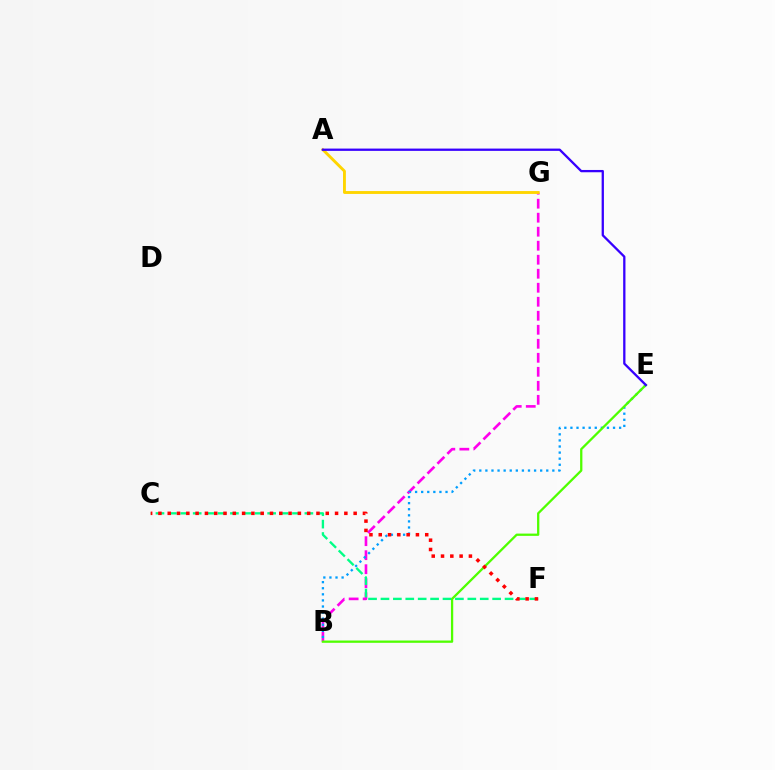{('B', 'G'): [{'color': '#ff00ed', 'line_style': 'dashed', 'thickness': 1.9}], ('B', 'E'): [{'color': '#009eff', 'line_style': 'dotted', 'thickness': 1.65}, {'color': '#4fff00', 'line_style': 'solid', 'thickness': 1.64}], ('C', 'F'): [{'color': '#00ff86', 'line_style': 'dashed', 'thickness': 1.69}, {'color': '#ff0000', 'line_style': 'dotted', 'thickness': 2.53}], ('A', 'G'): [{'color': '#ffd500', 'line_style': 'solid', 'thickness': 2.08}], ('A', 'E'): [{'color': '#3700ff', 'line_style': 'solid', 'thickness': 1.65}]}